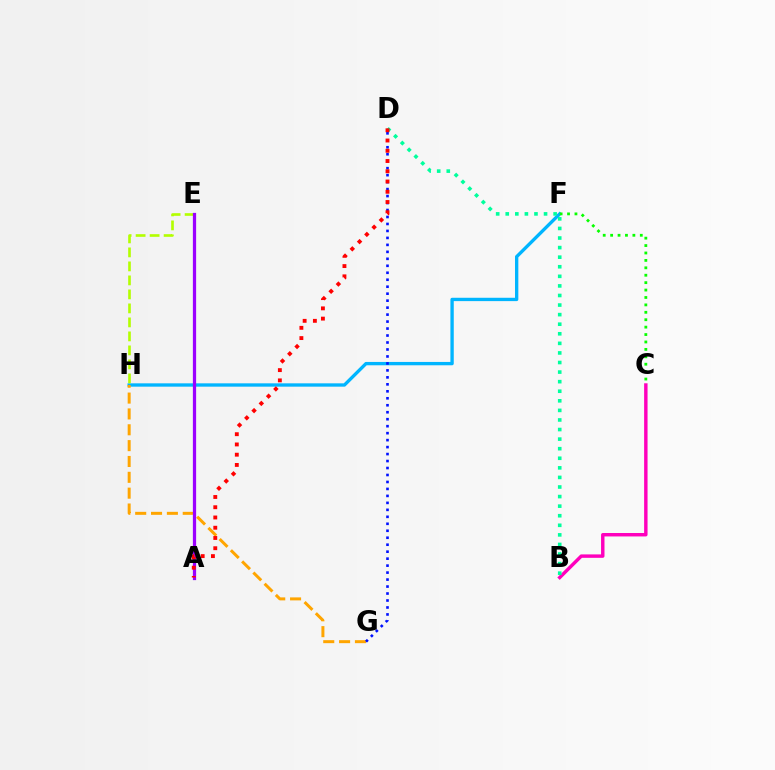{('F', 'H'): [{'color': '#00b5ff', 'line_style': 'solid', 'thickness': 2.4}], ('G', 'H'): [{'color': '#ffa500', 'line_style': 'dashed', 'thickness': 2.15}], ('C', 'F'): [{'color': '#08ff00', 'line_style': 'dotted', 'thickness': 2.01}], ('B', 'C'): [{'color': '#ff00bd', 'line_style': 'solid', 'thickness': 2.47}], ('B', 'D'): [{'color': '#00ff9d', 'line_style': 'dotted', 'thickness': 2.6}], ('D', 'G'): [{'color': '#0010ff', 'line_style': 'dotted', 'thickness': 1.89}], ('E', 'H'): [{'color': '#b3ff00', 'line_style': 'dashed', 'thickness': 1.9}], ('A', 'E'): [{'color': '#9b00ff', 'line_style': 'solid', 'thickness': 2.33}], ('A', 'D'): [{'color': '#ff0000', 'line_style': 'dotted', 'thickness': 2.78}]}